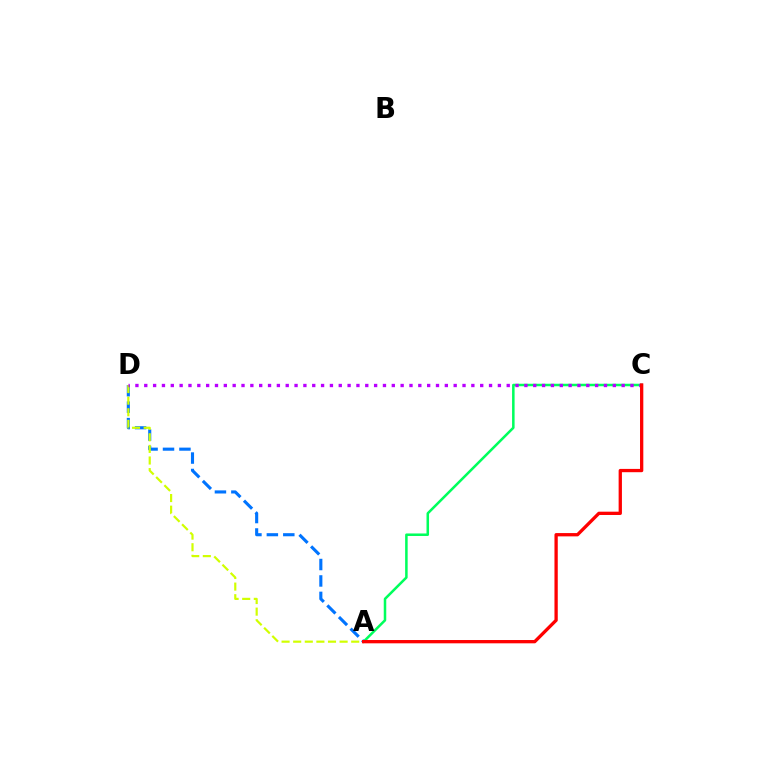{('A', 'D'): [{'color': '#0074ff', 'line_style': 'dashed', 'thickness': 2.23}, {'color': '#d1ff00', 'line_style': 'dashed', 'thickness': 1.58}], ('A', 'C'): [{'color': '#00ff5c', 'line_style': 'solid', 'thickness': 1.82}, {'color': '#ff0000', 'line_style': 'solid', 'thickness': 2.37}], ('C', 'D'): [{'color': '#b900ff', 'line_style': 'dotted', 'thickness': 2.4}]}